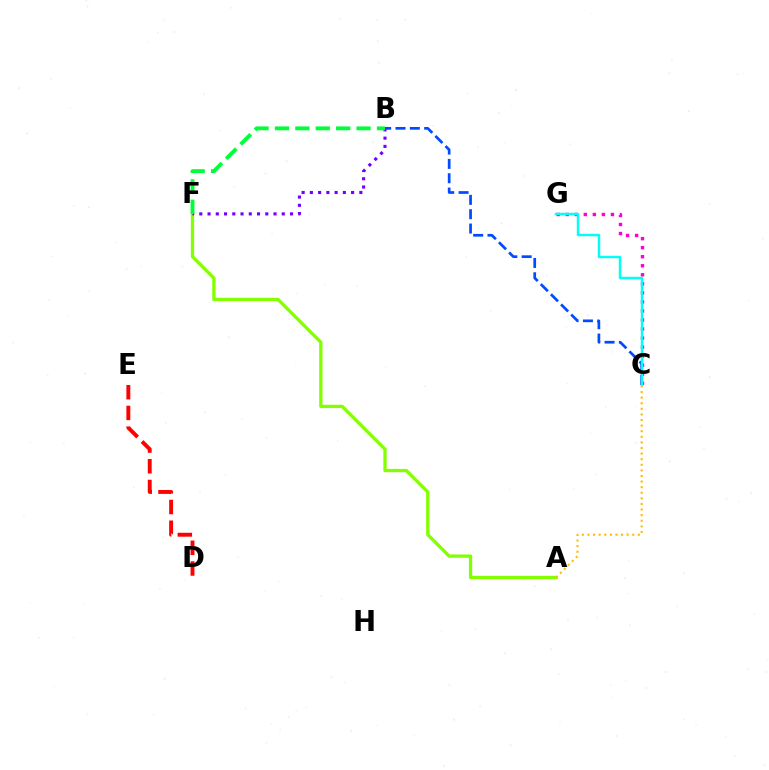{('C', 'G'): [{'color': '#ff00cf', 'line_style': 'dotted', 'thickness': 2.46}, {'color': '#00fff6', 'line_style': 'solid', 'thickness': 1.77}], ('A', 'F'): [{'color': '#84ff00', 'line_style': 'solid', 'thickness': 2.37}], ('B', 'C'): [{'color': '#004bff', 'line_style': 'dashed', 'thickness': 1.95}], ('D', 'E'): [{'color': '#ff0000', 'line_style': 'dashed', 'thickness': 2.81}], ('B', 'F'): [{'color': '#7200ff', 'line_style': 'dotted', 'thickness': 2.24}, {'color': '#00ff39', 'line_style': 'dashed', 'thickness': 2.77}], ('A', 'C'): [{'color': '#ffbd00', 'line_style': 'dotted', 'thickness': 1.52}]}